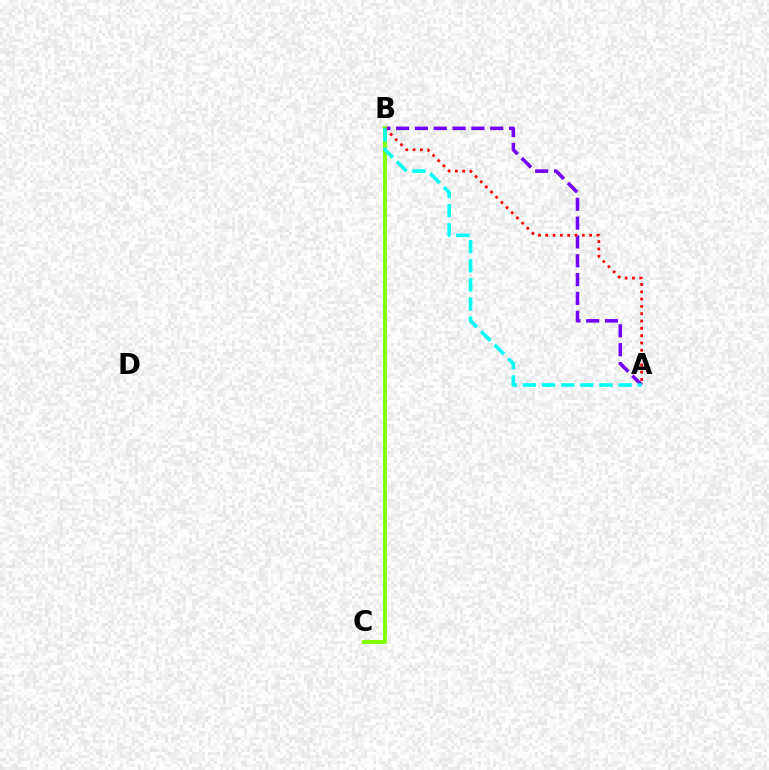{('A', 'B'): [{'color': '#7200ff', 'line_style': 'dashed', 'thickness': 2.56}, {'color': '#ff0000', 'line_style': 'dotted', 'thickness': 1.99}, {'color': '#00fff6', 'line_style': 'dashed', 'thickness': 2.6}], ('B', 'C'): [{'color': '#84ff00', 'line_style': 'solid', 'thickness': 2.87}]}